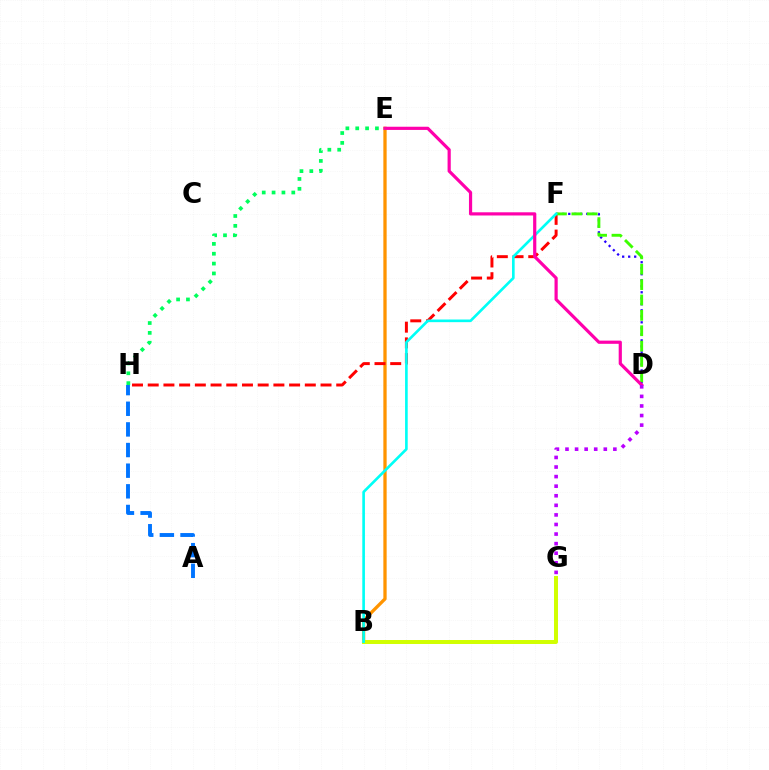{('D', 'F'): [{'color': '#2500ff', 'line_style': 'dotted', 'thickness': 1.63}, {'color': '#3dff00', 'line_style': 'dashed', 'thickness': 2.09}], ('B', 'E'): [{'color': '#ff9400', 'line_style': 'solid', 'thickness': 2.37}], ('A', 'H'): [{'color': '#0074ff', 'line_style': 'dashed', 'thickness': 2.8}], ('B', 'G'): [{'color': '#d1ff00', 'line_style': 'solid', 'thickness': 2.86}], ('F', 'H'): [{'color': '#ff0000', 'line_style': 'dashed', 'thickness': 2.13}], ('B', 'F'): [{'color': '#00fff6', 'line_style': 'solid', 'thickness': 1.9}], ('D', 'E'): [{'color': '#ff00ac', 'line_style': 'solid', 'thickness': 2.3}], ('E', 'H'): [{'color': '#00ff5c', 'line_style': 'dotted', 'thickness': 2.68}], ('D', 'G'): [{'color': '#b900ff', 'line_style': 'dotted', 'thickness': 2.6}]}